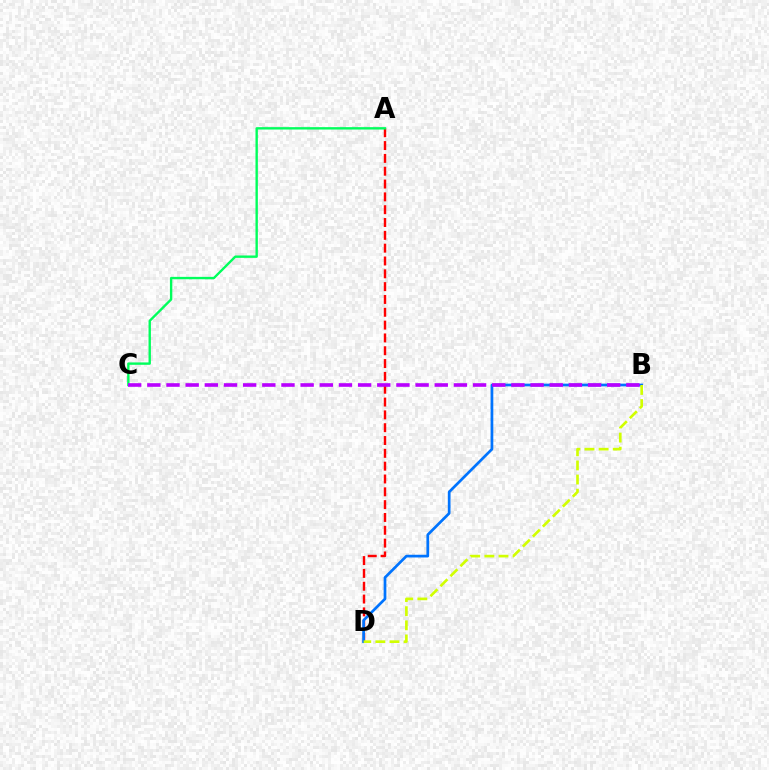{('A', 'D'): [{'color': '#ff0000', 'line_style': 'dashed', 'thickness': 1.74}], ('B', 'D'): [{'color': '#0074ff', 'line_style': 'solid', 'thickness': 1.95}, {'color': '#d1ff00', 'line_style': 'dashed', 'thickness': 1.92}], ('A', 'C'): [{'color': '#00ff5c', 'line_style': 'solid', 'thickness': 1.71}], ('B', 'C'): [{'color': '#b900ff', 'line_style': 'dashed', 'thickness': 2.6}]}